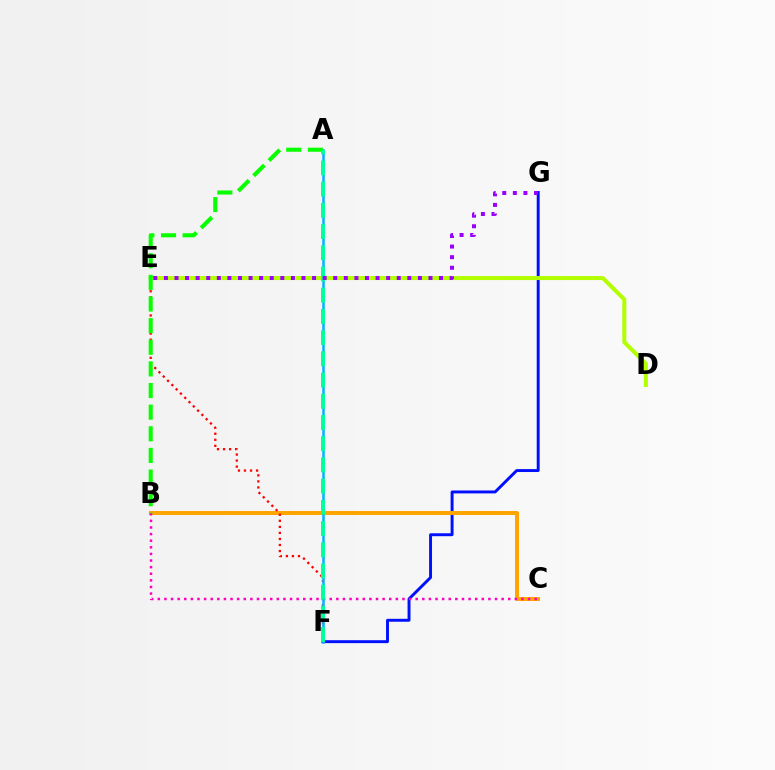{('F', 'G'): [{'color': '#0010ff', 'line_style': 'solid', 'thickness': 2.11}], ('B', 'C'): [{'color': '#ffa500', 'line_style': 'solid', 'thickness': 2.87}, {'color': '#ff00bd', 'line_style': 'dotted', 'thickness': 1.8}], ('D', 'E'): [{'color': '#b3ff00', 'line_style': 'solid', 'thickness': 2.89}], ('E', 'F'): [{'color': '#ff0000', 'line_style': 'dotted', 'thickness': 1.64}], ('A', 'F'): [{'color': '#00b5ff', 'line_style': 'solid', 'thickness': 1.81}, {'color': '#00ff9d', 'line_style': 'dashed', 'thickness': 2.88}], ('A', 'B'): [{'color': '#08ff00', 'line_style': 'dashed', 'thickness': 2.94}], ('E', 'G'): [{'color': '#9b00ff', 'line_style': 'dotted', 'thickness': 2.88}]}